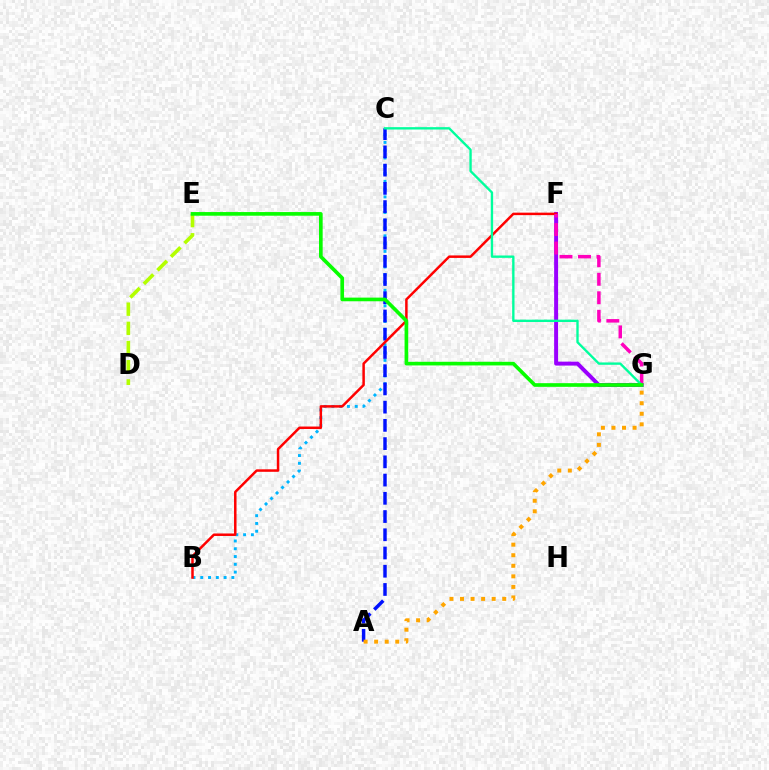{('D', 'E'): [{'color': '#b3ff00', 'line_style': 'dashed', 'thickness': 2.61}], ('B', 'C'): [{'color': '#00b5ff', 'line_style': 'dotted', 'thickness': 2.11}], ('F', 'G'): [{'color': '#9b00ff', 'line_style': 'solid', 'thickness': 2.85}, {'color': '#ff00bd', 'line_style': 'dashed', 'thickness': 2.51}], ('A', 'C'): [{'color': '#0010ff', 'line_style': 'dashed', 'thickness': 2.48}], ('B', 'F'): [{'color': '#ff0000', 'line_style': 'solid', 'thickness': 1.79}], ('A', 'G'): [{'color': '#ffa500', 'line_style': 'dotted', 'thickness': 2.87}], ('C', 'G'): [{'color': '#00ff9d', 'line_style': 'solid', 'thickness': 1.7}], ('E', 'G'): [{'color': '#08ff00', 'line_style': 'solid', 'thickness': 2.63}]}